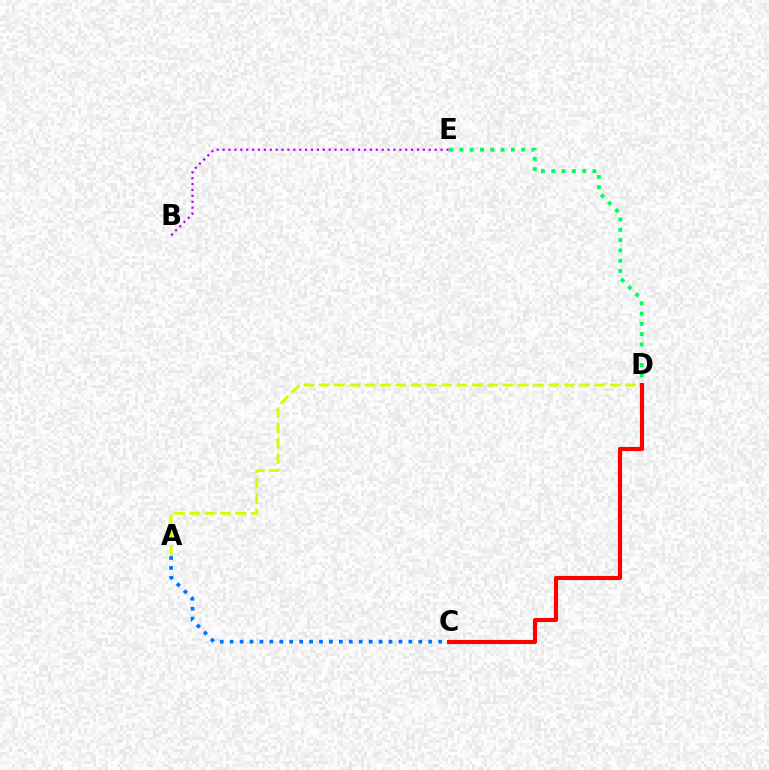{('B', 'E'): [{'color': '#b900ff', 'line_style': 'dotted', 'thickness': 1.6}], ('A', 'C'): [{'color': '#0074ff', 'line_style': 'dotted', 'thickness': 2.7}], ('A', 'D'): [{'color': '#d1ff00', 'line_style': 'dashed', 'thickness': 2.08}], ('D', 'E'): [{'color': '#00ff5c', 'line_style': 'dotted', 'thickness': 2.8}], ('C', 'D'): [{'color': '#ff0000', 'line_style': 'solid', 'thickness': 2.97}]}